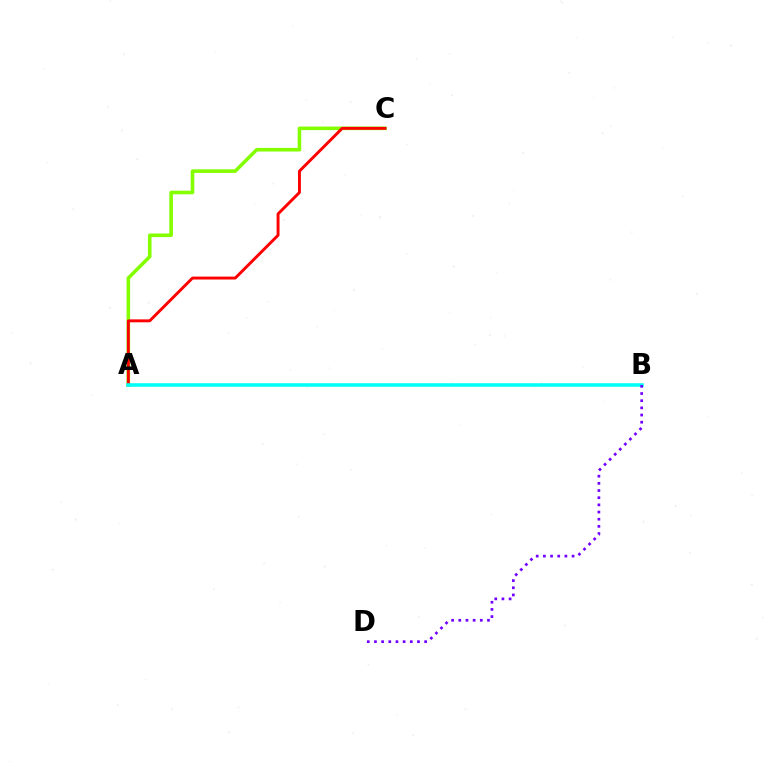{('A', 'C'): [{'color': '#84ff00', 'line_style': 'solid', 'thickness': 2.58}, {'color': '#ff0000', 'line_style': 'solid', 'thickness': 2.1}], ('A', 'B'): [{'color': '#00fff6', 'line_style': 'solid', 'thickness': 2.57}], ('B', 'D'): [{'color': '#7200ff', 'line_style': 'dotted', 'thickness': 1.95}]}